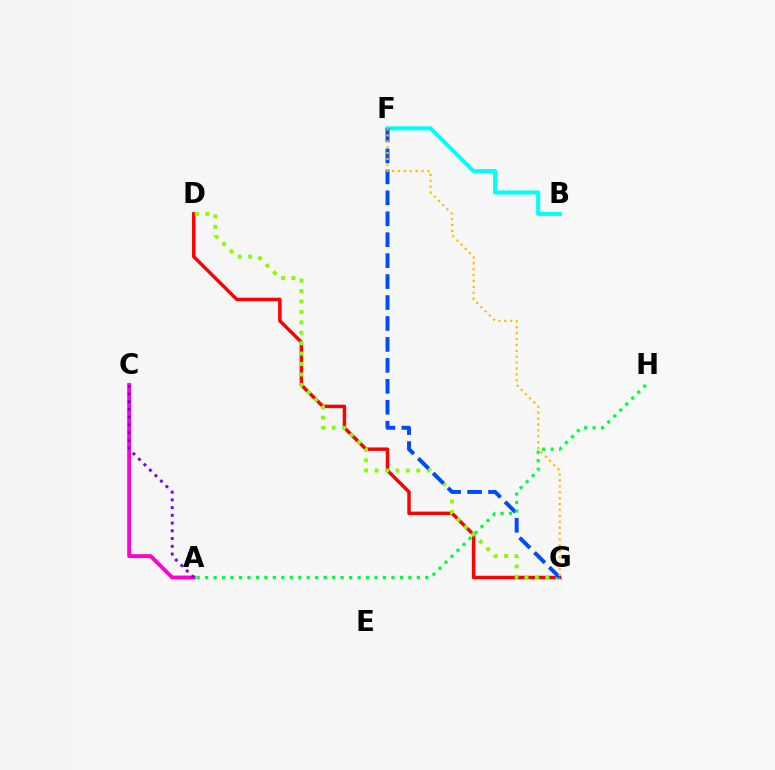{('B', 'F'): [{'color': '#00fff6', 'line_style': 'solid', 'thickness': 2.93}], ('D', 'G'): [{'color': '#ff0000', 'line_style': 'solid', 'thickness': 2.5}, {'color': '#84ff00', 'line_style': 'dotted', 'thickness': 2.84}], ('F', 'G'): [{'color': '#004bff', 'line_style': 'dashed', 'thickness': 2.85}, {'color': '#ffbd00', 'line_style': 'dotted', 'thickness': 1.6}], ('A', 'C'): [{'color': '#ff00cf', 'line_style': 'solid', 'thickness': 2.8}, {'color': '#7200ff', 'line_style': 'dotted', 'thickness': 2.1}], ('A', 'H'): [{'color': '#00ff39', 'line_style': 'dotted', 'thickness': 2.3}]}